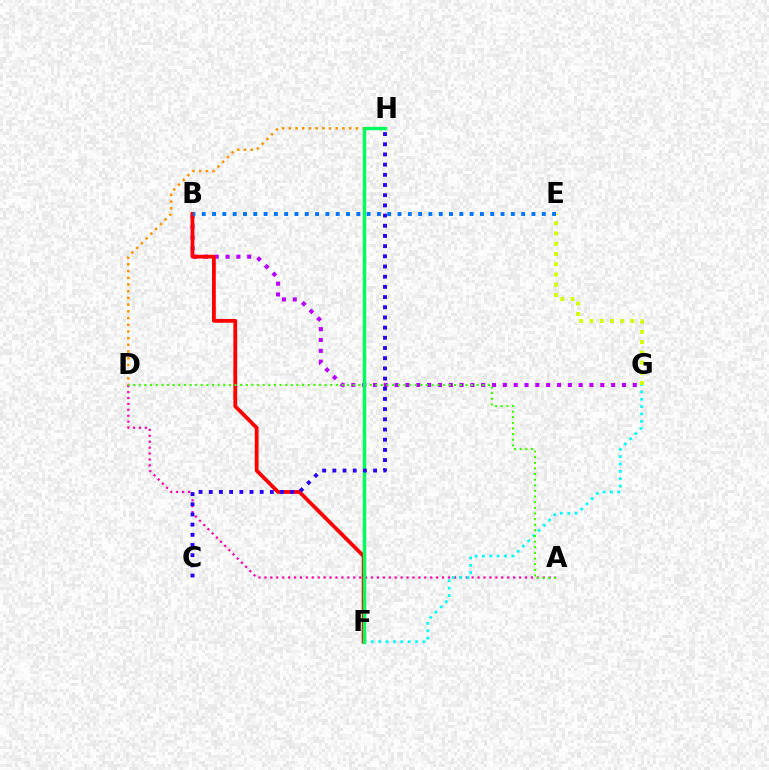{('D', 'H'): [{'color': '#ff9400', 'line_style': 'dotted', 'thickness': 1.82}], ('A', 'D'): [{'color': '#ff00ac', 'line_style': 'dotted', 'thickness': 1.61}, {'color': '#3dff00', 'line_style': 'dotted', 'thickness': 1.53}], ('B', 'G'): [{'color': '#b900ff', 'line_style': 'dotted', 'thickness': 2.94}], ('F', 'G'): [{'color': '#00fff6', 'line_style': 'dotted', 'thickness': 2.0}], ('B', 'F'): [{'color': '#ff0000', 'line_style': 'solid', 'thickness': 2.73}], ('E', 'G'): [{'color': '#d1ff00', 'line_style': 'dotted', 'thickness': 2.78}], ('F', 'H'): [{'color': '#00ff5c', 'line_style': 'solid', 'thickness': 2.46}], ('B', 'E'): [{'color': '#0074ff', 'line_style': 'dotted', 'thickness': 2.8}], ('C', 'H'): [{'color': '#2500ff', 'line_style': 'dotted', 'thickness': 2.77}]}